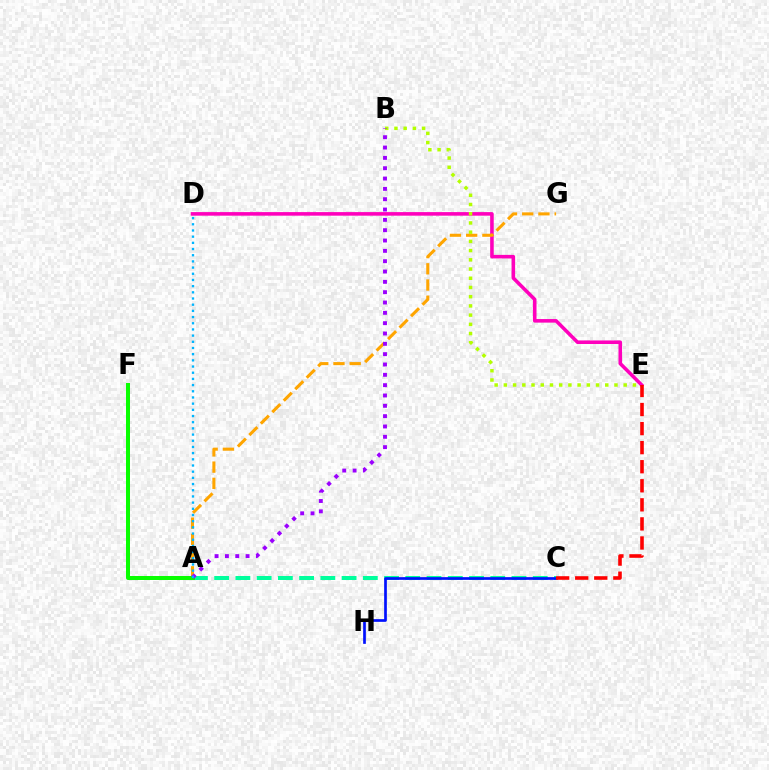{('D', 'E'): [{'color': '#ff00bd', 'line_style': 'solid', 'thickness': 2.57}], ('A', 'G'): [{'color': '#ffa500', 'line_style': 'dashed', 'thickness': 2.2}], ('A', 'C'): [{'color': '#00ff9d', 'line_style': 'dashed', 'thickness': 2.89}], ('A', 'F'): [{'color': '#08ff00', 'line_style': 'solid', 'thickness': 2.87}], ('C', 'H'): [{'color': '#0010ff', 'line_style': 'solid', 'thickness': 1.94}], ('B', 'E'): [{'color': '#b3ff00', 'line_style': 'dotted', 'thickness': 2.5}], ('C', 'E'): [{'color': '#ff0000', 'line_style': 'dashed', 'thickness': 2.59}], ('A', 'B'): [{'color': '#9b00ff', 'line_style': 'dotted', 'thickness': 2.81}], ('A', 'D'): [{'color': '#00b5ff', 'line_style': 'dotted', 'thickness': 1.68}]}